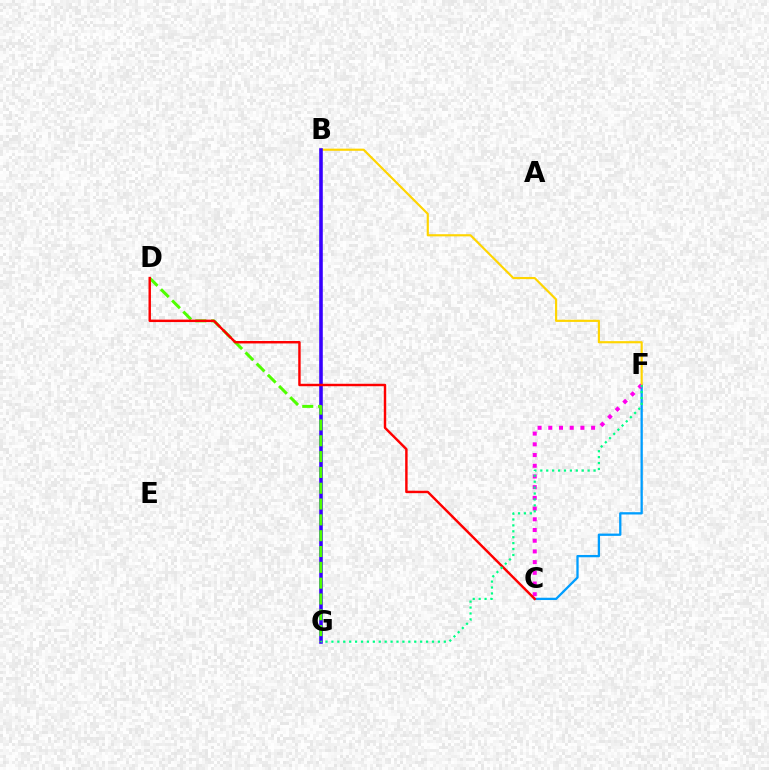{('C', 'F'): [{'color': '#009eff', 'line_style': 'solid', 'thickness': 1.65}, {'color': '#ff00ed', 'line_style': 'dotted', 'thickness': 2.91}], ('B', 'F'): [{'color': '#ffd500', 'line_style': 'solid', 'thickness': 1.55}], ('B', 'G'): [{'color': '#3700ff', 'line_style': 'solid', 'thickness': 2.58}], ('D', 'G'): [{'color': '#4fff00', 'line_style': 'dashed', 'thickness': 2.15}], ('C', 'D'): [{'color': '#ff0000', 'line_style': 'solid', 'thickness': 1.76}], ('F', 'G'): [{'color': '#00ff86', 'line_style': 'dotted', 'thickness': 1.61}]}